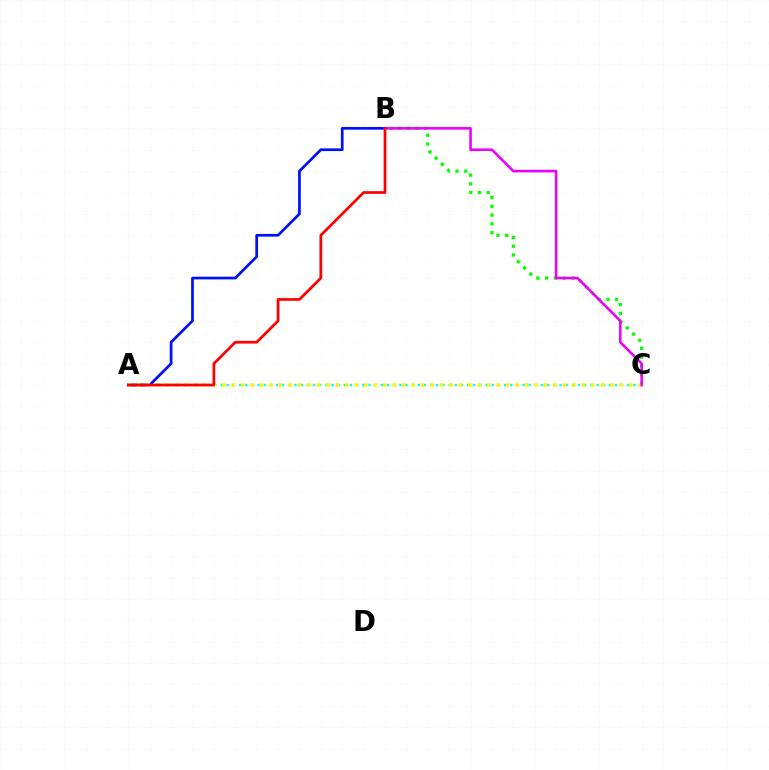{('A', 'C'): [{'color': '#00fff6', 'line_style': 'dotted', 'thickness': 1.67}, {'color': '#fcf500', 'line_style': 'dotted', 'thickness': 2.57}], ('B', 'C'): [{'color': '#08ff00', 'line_style': 'dotted', 'thickness': 2.38}, {'color': '#ee00ff', 'line_style': 'solid', 'thickness': 1.88}], ('A', 'B'): [{'color': '#0010ff', 'line_style': 'solid', 'thickness': 1.96}, {'color': '#ff0000', 'line_style': 'solid', 'thickness': 1.96}]}